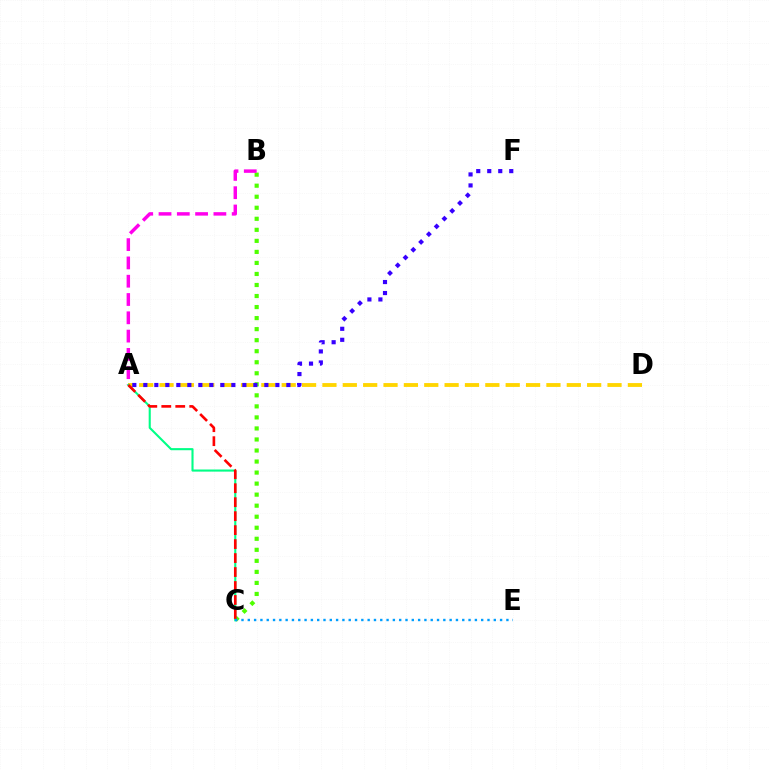{('B', 'C'): [{'color': '#4fff00', 'line_style': 'dotted', 'thickness': 3.0}], ('A', 'B'): [{'color': '#ff00ed', 'line_style': 'dashed', 'thickness': 2.49}], ('A', 'D'): [{'color': '#ffd500', 'line_style': 'dashed', 'thickness': 2.77}], ('A', 'F'): [{'color': '#3700ff', 'line_style': 'dotted', 'thickness': 2.99}], ('A', 'C'): [{'color': '#00ff86', 'line_style': 'solid', 'thickness': 1.51}, {'color': '#ff0000', 'line_style': 'dashed', 'thickness': 1.9}], ('C', 'E'): [{'color': '#009eff', 'line_style': 'dotted', 'thickness': 1.71}]}